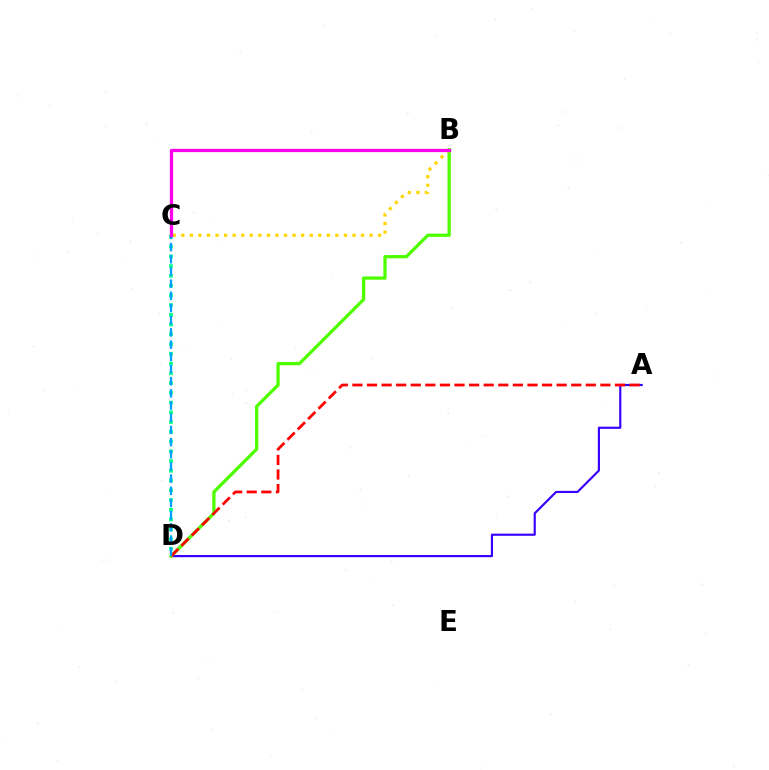{('A', 'D'): [{'color': '#3700ff', 'line_style': 'solid', 'thickness': 1.56}, {'color': '#ff0000', 'line_style': 'dashed', 'thickness': 1.98}], ('C', 'D'): [{'color': '#00ff86', 'line_style': 'dotted', 'thickness': 2.65}, {'color': '#009eff', 'line_style': 'dashed', 'thickness': 1.66}], ('B', 'D'): [{'color': '#4fff00', 'line_style': 'solid', 'thickness': 2.36}], ('B', 'C'): [{'color': '#ffd500', 'line_style': 'dotted', 'thickness': 2.33}, {'color': '#ff00ed', 'line_style': 'solid', 'thickness': 2.34}]}